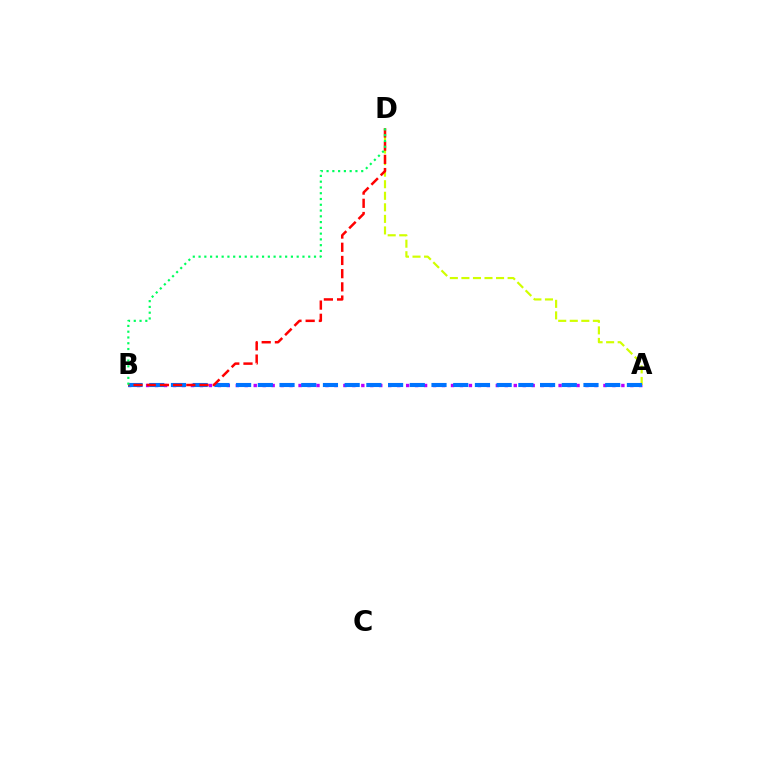{('A', 'B'): [{'color': '#b900ff', 'line_style': 'dotted', 'thickness': 2.44}, {'color': '#0074ff', 'line_style': 'dashed', 'thickness': 2.95}], ('A', 'D'): [{'color': '#d1ff00', 'line_style': 'dashed', 'thickness': 1.57}], ('B', 'D'): [{'color': '#ff0000', 'line_style': 'dashed', 'thickness': 1.79}, {'color': '#00ff5c', 'line_style': 'dotted', 'thickness': 1.57}]}